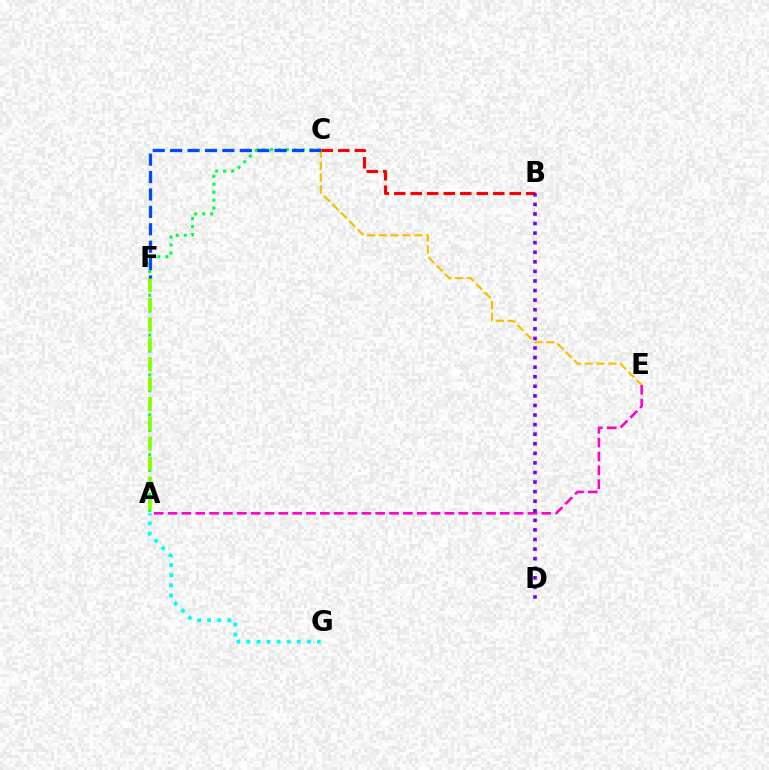{('A', 'C'): [{'color': '#00ff39', 'line_style': 'dotted', 'thickness': 2.16}], ('B', 'C'): [{'color': '#ff0000', 'line_style': 'dashed', 'thickness': 2.24}], ('A', 'F'): [{'color': '#84ff00', 'line_style': 'dashed', 'thickness': 2.7}], ('C', 'E'): [{'color': '#ffbd00', 'line_style': 'dashed', 'thickness': 1.61}], ('A', 'G'): [{'color': '#00fff6', 'line_style': 'dotted', 'thickness': 2.74}], ('C', 'F'): [{'color': '#004bff', 'line_style': 'dashed', 'thickness': 2.36}], ('A', 'E'): [{'color': '#ff00cf', 'line_style': 'dashed', 'thickness': 1.88}], ('B', 'D'): [{'color': '#7200ff', 'line_style': 'dotted', 'thickness': 2.6}]}